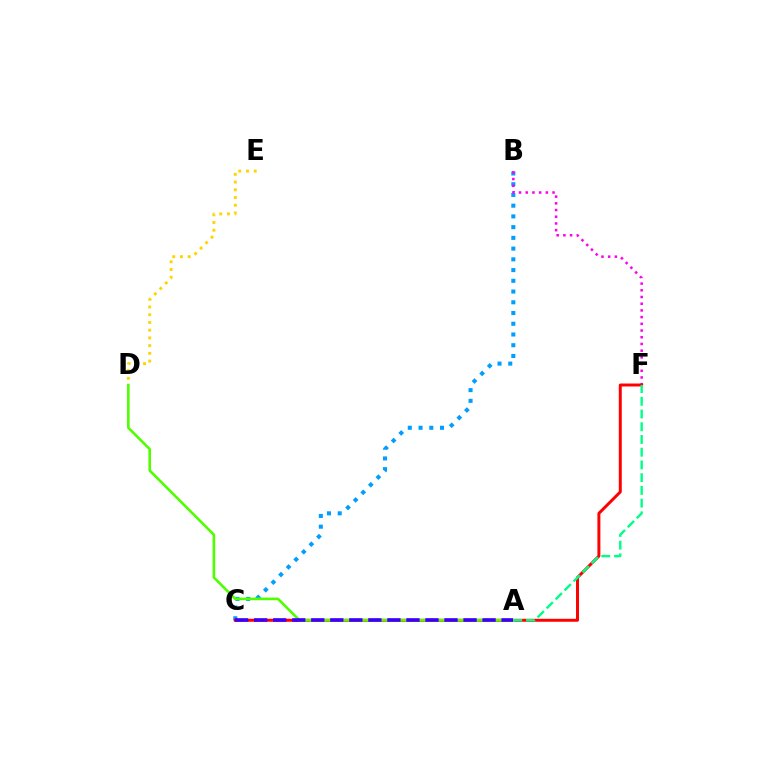{('B', 'C'): [{'color': '#009eff', 'line_style': 'dotted', 'thickness': 2.92}], ('D', 'E'): [{'color': '#ffd500', 'line_style': 'dotted', 'thickness': 2.1}], ('B', 'F'): [{'color': '#ff00ed', 'line_style': 'dotted', 'thickness': 1.82}], ('C', 'F'): [{'color': '#ff0000', 'line_style': 'solid', 'thickness': 2.14}], ('A', 'D'): [{'color': '#4fff00', 'line_style': 'solid', 'thickness': 1.88}], ('A', 'C'): [{'color': '#3700ff', 'line_style': 'dashed', 'thickness': 2.59}], ('A', 'F'): [{'color': '#00ff86', 'line_style': 'dashed', 'thickness': 1.73}]}